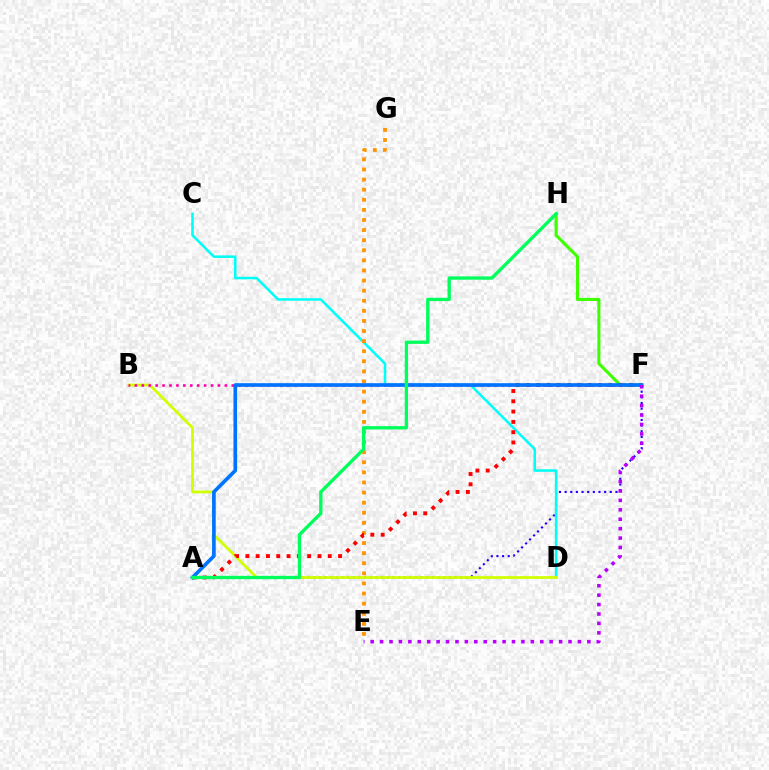{('A', 'F'): [{'color': '#2500ff', 'line_style': 'dotted', 'thickness': 1.53}, {'color': '#ff0000', 'line_style': 'dotted', 'thickness': 2.8}, {'color': '#0074ff', 'line_style': 'solid', 'thickness': 2.62}], ('C', 'D'): [{'color': '#00fff6', 'line_style': 'solid', 'thickness': 1.84}], ('B', 'D'): [{'color': '#d1ff00', 'line_style': 'solid', 'thickness': 1.99}], ('B', 'F'): [{'color': '#ff00ac', 'line_style': 'dotted', 'thickness': 1.88}], ('E', 'G'): [{'color': '#ff9400', 'line_style': 'dotted', 'thickness': 2.74}], ('F', 'H'): [{'color': '#3dff00', 'line_style': 'solid', 'thickness': 2.2}], ('E', 'F'): [{'color': '#b900ff', 'line_style': 'dotted', 'thickness': 2.56}], ('A', 'H'): [{'color': '#00ff5c', 'line_style': 'solid', 'thickness': 2.4}]}